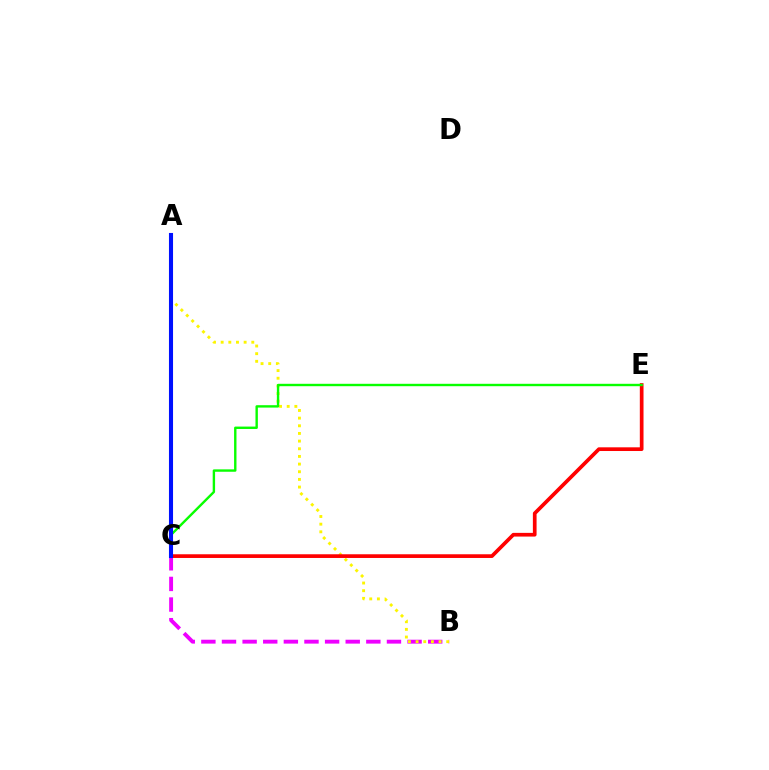{('B', 'C'): [{'color': '#ee00ff', 'line_style': 'dashed', 'thickness': 2.8}], ('A', 'C'): [{'color': '#00fff6', 'line_style': 'solid', 'thickness': 1.76}, {'color': '#0010ff', 'line_style': 'solid', 'thickness': 2.94}], ('A', 'B'): [{'color': '#fcf500', 'line_style': 'dotted', 'thickness': 2.08}], ('C', 'E'): [{'color': '#ff0000', 'line_style': 'solid', 'thickness': 2.66}, {'color': '#08ff00', 'line_style': 'solid', 'thickness': 1.73}]}